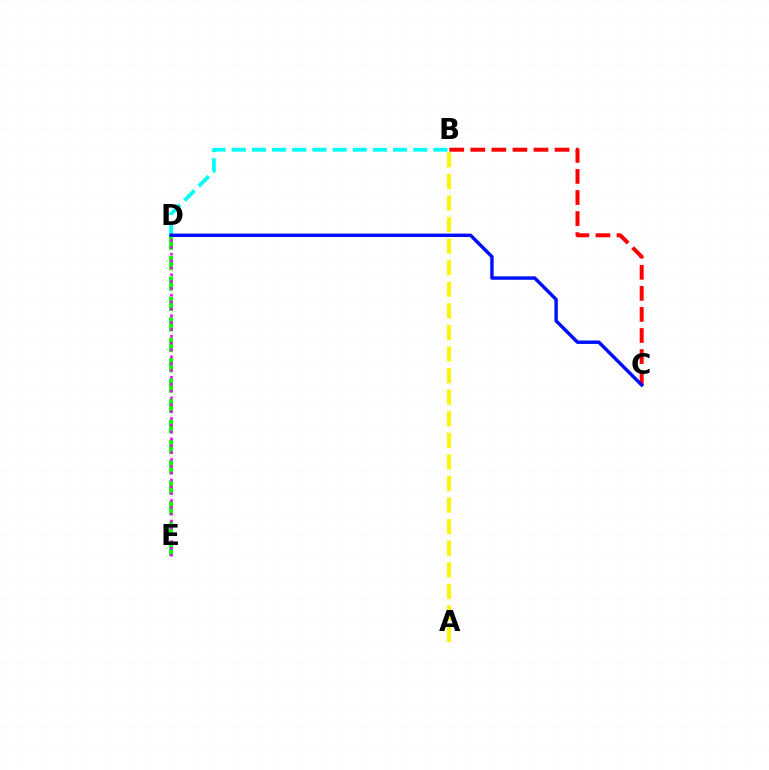{('D', 'E'): [{'color': '#08ff00', 'line_style': 'dashed', 'thickness': 2.77}, {'color': '#ee00ff', 'line_style': 'dotted', 'thickness': 1.86}], ('A', 'B'): [{'color': '#fcf500', 'line_style': 'dashed', 'thickness': 2.93}], ('B', 'D'): [{'color': '#00fff6', 'line_style': 'dashed', 'thickness': 2.74}], ('B', 'C'): [{'color': '#ff0000', 'line_style': 'dashed', 'thickness': 2.86}], ('C', 'D'): [{'color': '#0010ff', 'line_style': 'solid', 'thickness': 2.47}]}